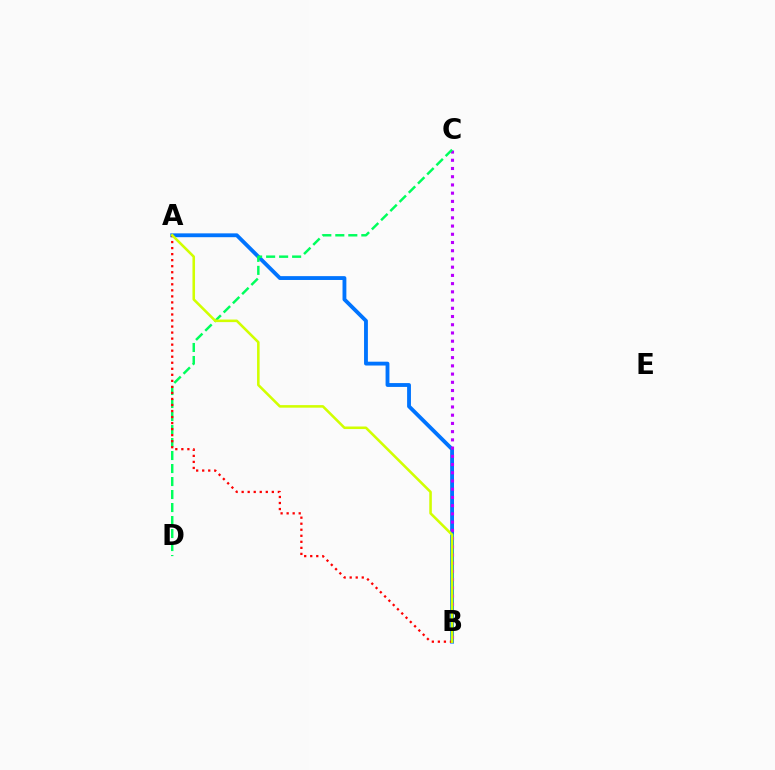{('A', 'B'): [{'color': '#0074ff', 'line_style': 'solid', 'thickness': 2.77}, {'color': '#ff0000', 'line_style': 'dotted', 'thickness': 1.64}, {'color': '#d1ff00', 'line_style': 'solid', 'thickness': 1.84}], ('B', 'C'): [{'color': '#b900ff', 'line_style': 'dotted', 'thickness': 2.23}], ('C', 'D'): [{'color': '#00ff5c', 'line_style': 'dashed', 'thickness': 1.77}]}